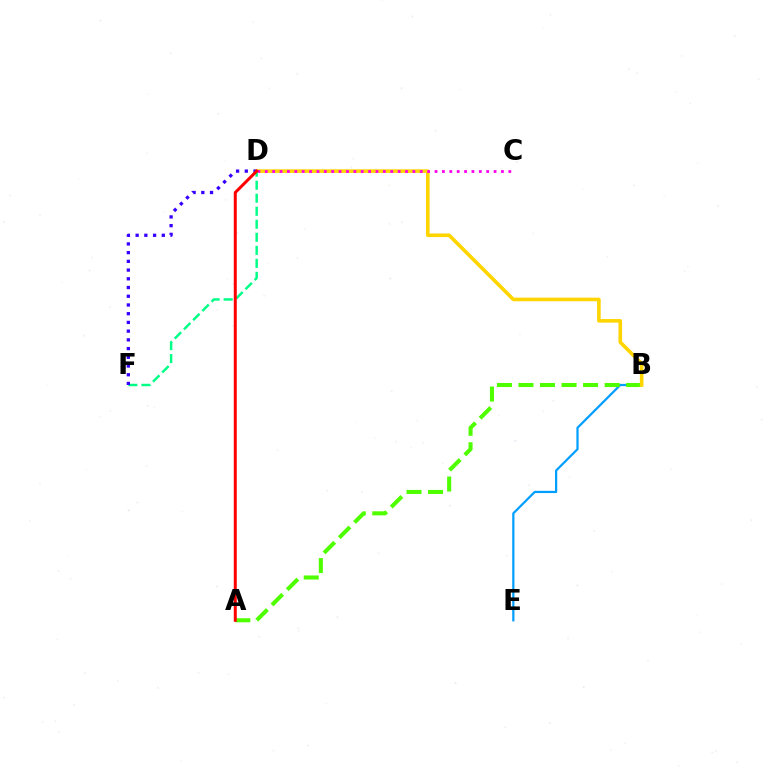{('B', 'E'): [{'color': '#009eff', 'line_style': 'solid', 'thickness': 1.6}], ('A', 'B'): [{'color': '#4fff00', 'line_style': 'dashed', 'thickness': 2.93}], ('B', 'D'): [{'color': '#ffd500', 'line_style': 'solid', 'thickness': 2.59}], ('C', 'D'): [{'color': '#ff00ed', 'line_style': 'dotted', 'thickness': 2.01}], ('D', 'F'): [{'color': '#00ff86', 'line_style': 'dashed', 'thickness': 1.77}, {'color': '#3700ff', 'line_style': 'dotted', 'thickness': 2.37}], ('A', 'D'): [{'color': '#ff0000', 'line_style': 'solid', 'thickness': 2.16}]}